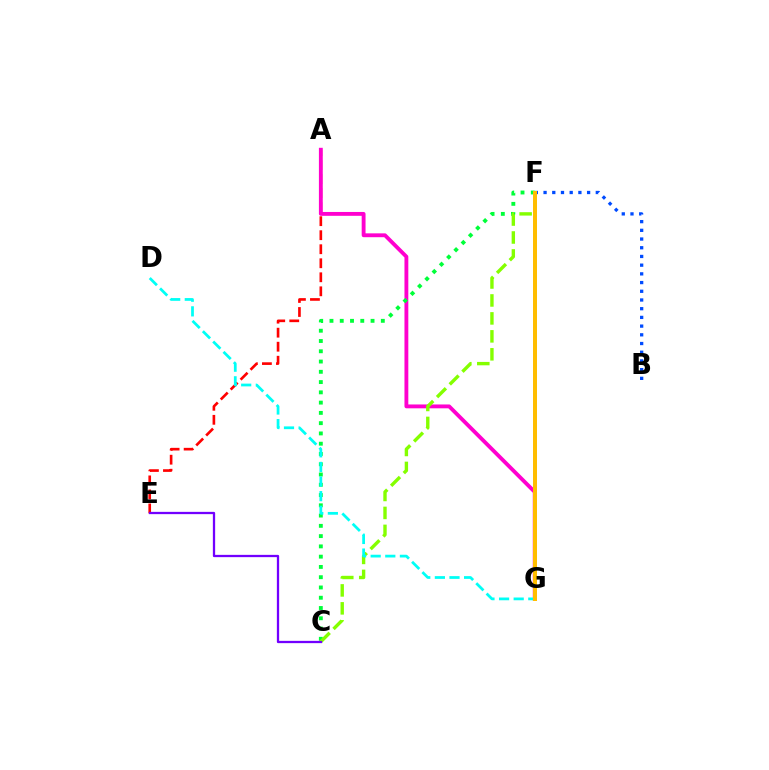{('A', 'E'): [{'color': '#ff0000', 'line_style': 'dashed', 'thickness': 1.91}], ('A', 'G'): [{'color': '#ff00cf', 'line_style': 'solid', 'thickness': 2.77}], ('C', 'F'): [{'color': '#00ff39', 'line_style': 'dotted', 'thickness': 2.79}, {'color': '#84ff00', 'line_style': 'dashed', 'thickness': 2.44}], ('B', 'F'): [{'color': '#004bff', 'line_style': 'dotted', 'thickness': 2.37}], ('C', 'E'): [{'color': '#7200ff', 'line_style': 'solid', 'thickness': 1.64}], ('D', 'G'): [{'color': '#00fff6', 'line_style': 'dashed', 'thickness': 1.98}], ('F', 'G'): [{'color': '#ffbd00', 'line_style': 'solid', 'thickness': 2.88}]}